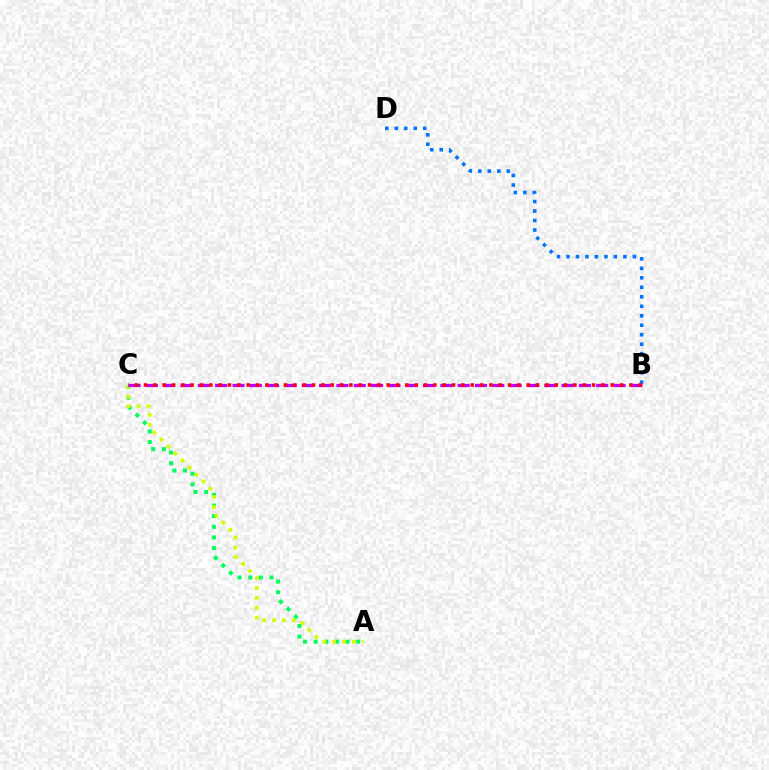{('A', 'C'): [{'color': '#00ff5c', 'line_style': 'dotted', 'thickness': 2.89}, {'color': '#d1ff00', 'line_style': 'dotted', 'thickness': 2.69}], ('B', 'D'): [{'color': '#0074ff', 'line_style': 'dotted', 'thickness': 2.58}], ('B', 'C'): [{'color': '#b900ff', 'line_style': 'dashed', 'thickness': 2.35}, {'color': '#ff0000', 'line_style': 'dotted', 'thickness': 2.54}]}